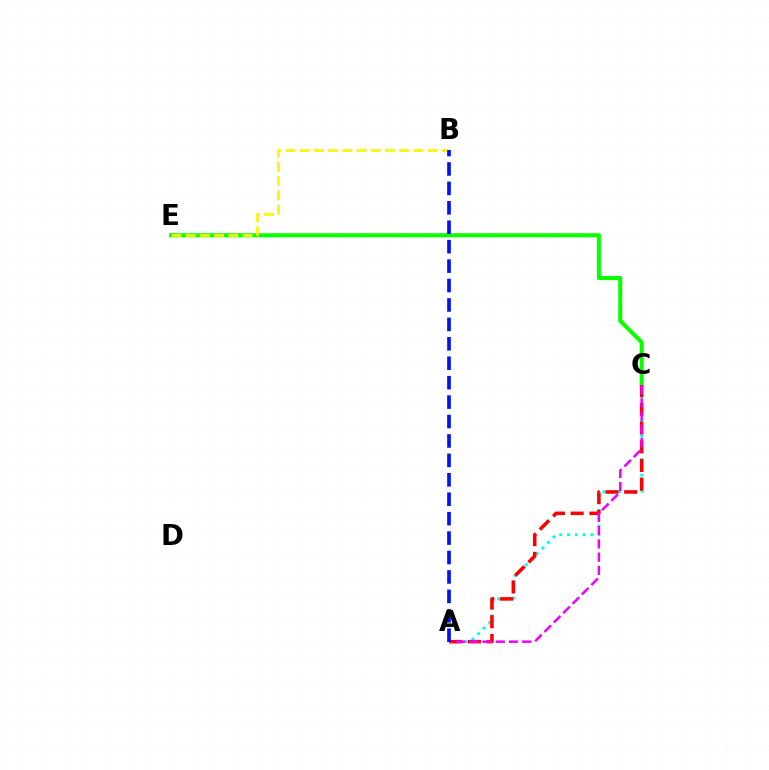{('C', 'E'): [{'color': '#08ff00', 'line_style': 'solid', 'thickness': 2.93}], ('A', 'C'): [{'color': '#00fff6', 'line_style': 'dotted', 'thickness': 2.12}, {'color': '#ff0000', 'line_style': 'dashed', 'thickness': 2.54}, {'color': '#ee00ff', 'line_style': 'dashed', 'thickness': 1.8}], ('B', 'E'): [{'color': '#fcf500', 'line_style': 'dashed', 'thickness': 1.93}], ('A', 'B'): [{'color': '#0010ff', 'line_style': 'dashed', 'thickness': 2.64}]}